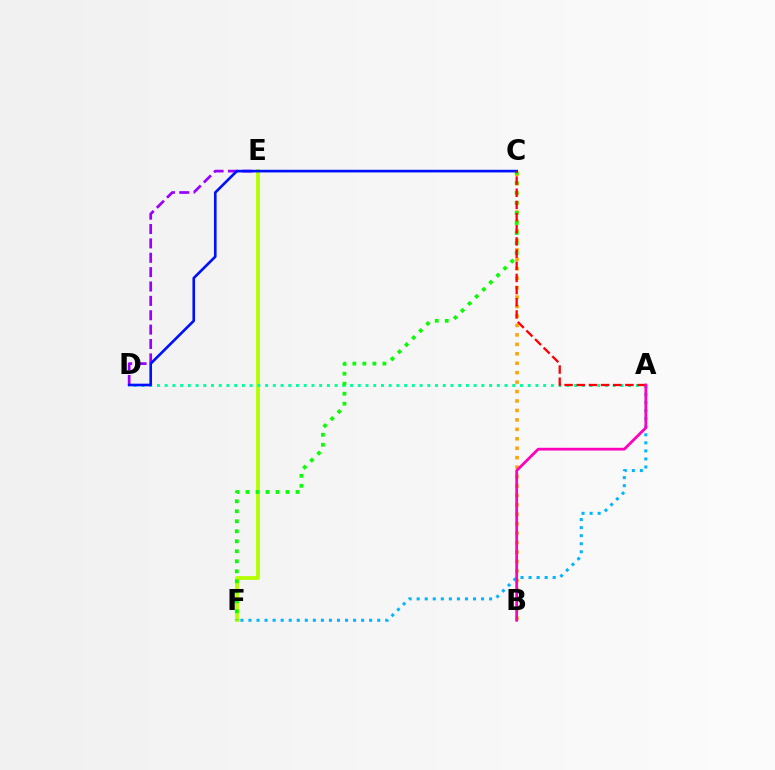{('D', 'E'): [{'color': '#9b00ff', 'line_style': 'dashed', 'thickness': 1.95}], ('E', 'F'): [{'color': '#b3ff00', 'line_style': 'solid', 'thickness': 2.73}], ('A', 'F'): [{'color': '#00b5ff', 'line_style': 'dotted', 'thickness': 2.19}], ('A', 'D'): [{'color': '#00ff9d', 'line_style': 'dotted', 'thickness': 2.1}], ('B', 'C'): [{'color': '#ffa500', 'line_style': 'dotted', 'thickness': 2.57}], ('C', 'F'): [{'color': '#08ff00', 'line_style': 'dotted', 'thickness': 2.72}], ('C', 'D'): [{'color': '#0010ff', 'line_style': 'solid', 'thickness': 1.9}], ('A', 'C'): [{'color': '#ff0000', 'line_style': 'dashed', 'thickness': 1.65}], ('A', 'B'): [{'color': '#ff00bd', 'line_style': 'solid', 'thickness': 1.99}]}